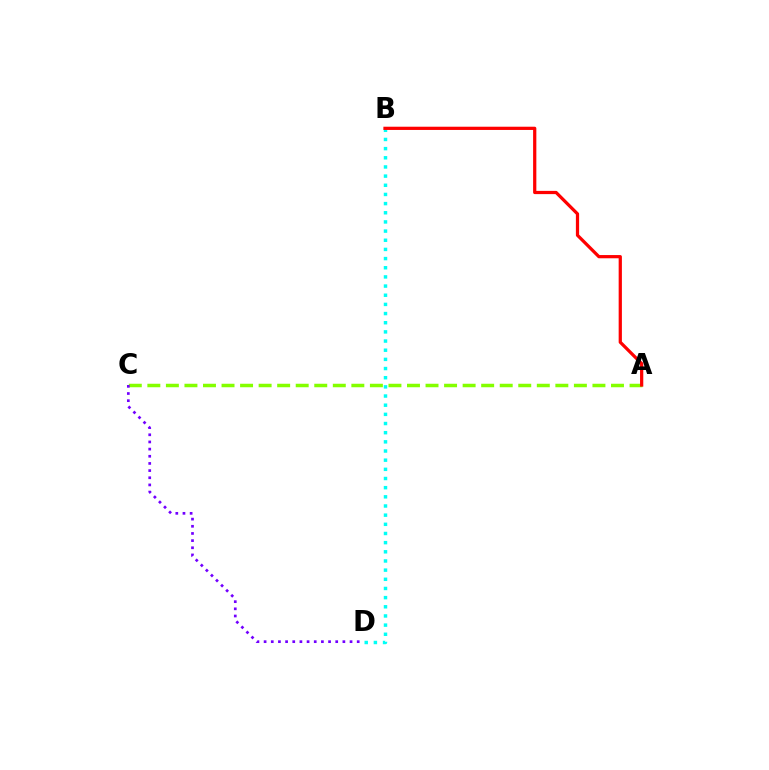{('B', 'D'): [{'color': '#00fff6', 'line_style': 'dotted', 'thickness': 2.49}], ('A', 'C'): [{'color': '#84ff00', 'line_style': 'dashed', 'thickness': 2.52}], ('A', 'B'): [{'color': '#ff0000', 'line_style': 'solid', 'thickness': 2.33}], ('C', 'D'): [{'color': '#7200ff', 'line_style': 'dotted', 'thickness': 1.95}]}